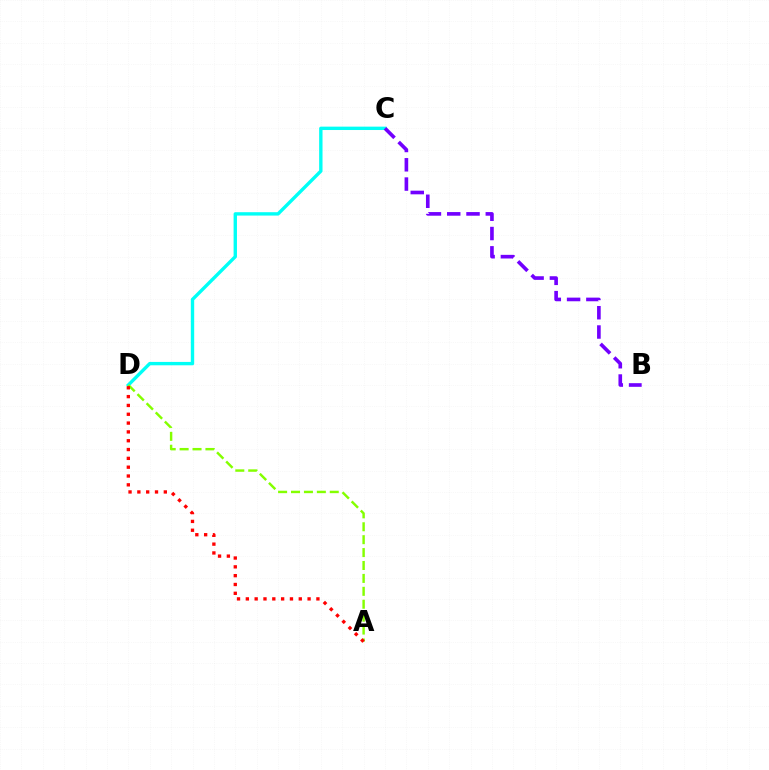{('C', 'D'): [{'color': '#00fff6', 'line_style': 'solid', 'thickness': 2.43}], ('B', 'C'): [{'color': '#7200ff', 'line_style': 'dashed', 'thickness': 2.62}], ('A', 'D'): [{'color': '#84ff00', 'line_style': 'dashed', 'thickness': 1.75}, {'color': '#ff0000', 'line_style': 'dotted', 'thickness': 2.4}]}